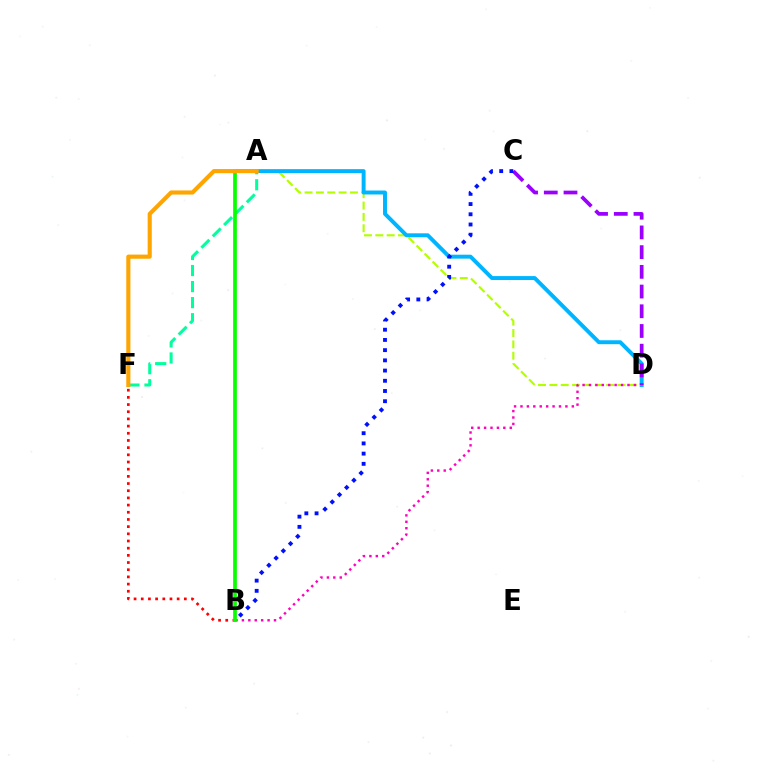{('A', 'F'): [{'color': '#00ff9d', 'line_style': 'dashed', 'thickness': 2.18}, {'color': '#ffa500', 'line_style': 'solid', 'thickness': 2.97}], ('B', 'F'): [{'color': '#ff0000', 'line_style': 'dotted', 'thickness': 1.95}], ('A', 'D'): [{'color': '#b3ff00', 'line_style': 'dashed', 'thickness': 1.54}, {'color': '#00b5ff', 'line_style': 'solid', 'thickness': 2.84}], ('B', 'D'): [{'color': '#ff00bd', 'line_style': 'dotted', 'thickness': 1.74}], ('A', 'B'): [{'color': '#08ff00', 'line_style': 'solid', 'thickness': 2.66}], ('C', 'D'): [{'color': '#9b00ff', 'line_style': 'dashed', 'thickness': 2.68}], ('B', 'C'): [{'color': '#0010ff', 'line_style': 'dotted', 'thickness': 2.77}]}